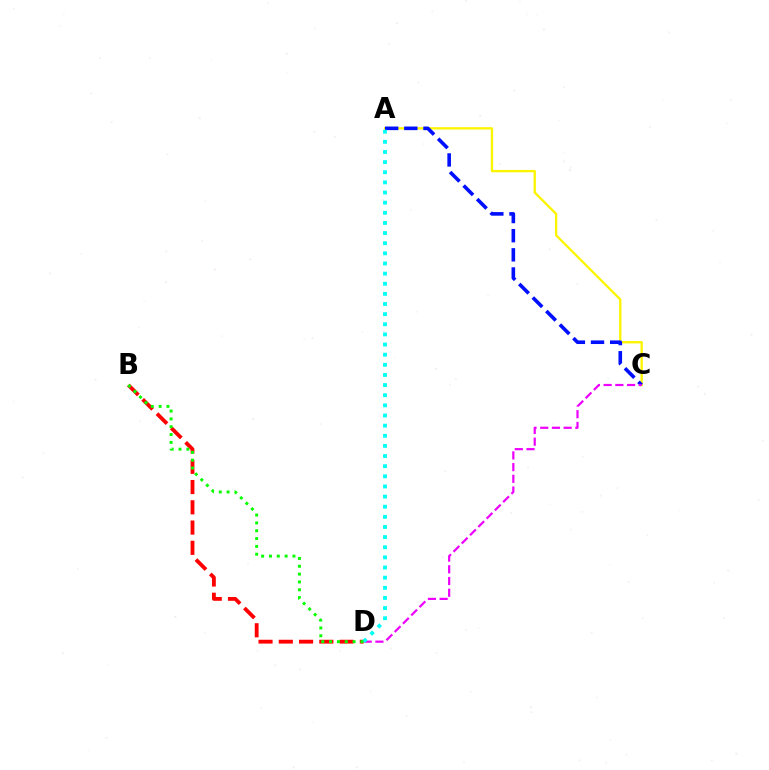{('B', 'D'): [{'color': '#ff0000', 'line_style': 'dashed', 'thickness': 2.75}, {'color': '#08ff00', 'line_style': 'dotted', 'thickness': 2.13}], ('A', 'C'): [{'color': '#fcf500', 'line_style': 'solid', 'thickness': 1.67}, {'color': '#0010ff', 'line_style': 'dashed', 'thickness': 2.6}], ('C', 'D'): [{'color': '#ee00ff', 'line_style': 'dashed', 'thickness': 1.59}], ('A', 'D'): [{'color': '#00fff6', 'line_style': 'dotted', 'thickness': 2.75}]}